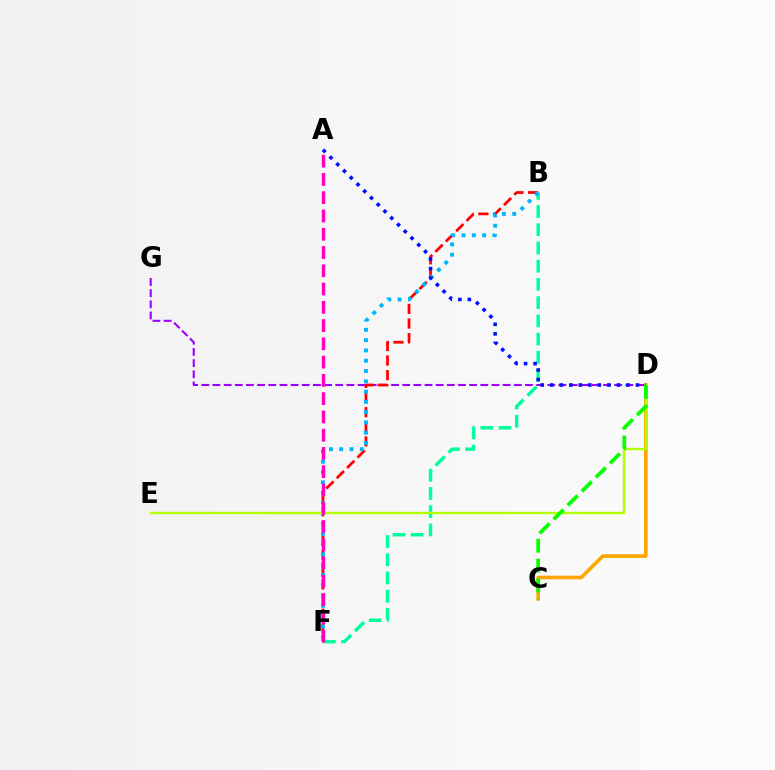{('D', 'G'): [{'color': '#9b00ff', 'line_style': 'dashed', 'thickness': 1.52}], ('B', 'F'): [{'color': '#00ff9d', 'line_style': 'dashed', 'thickness': 2.48}, {'color': '#ff0000', 'line_style': 'dashed', 'thickness': 1.99}, {'color': '#00b5ff', 'line_style': 'dotted', 'thickness': 2.8}], ('C', 'D'): [{'color': '#ffa500', 'line_style': 'solid', 'thickness': 2.6}, {'color': '#08ff00', 'line_style': 'dashed', 'thickness': 2.7}], ('D', 'E'): [{'color': '#b3ff00', 'line_style': 'solid', 'thickness': 1.71}], ('A', 'D'): [{'color': '#0010ff', 'line_style': 'dotted', 'thickness': 2.59}], ('A', 'F'): [{'color': '#ff00bd', 'line_style': 'dashed', 'thickness': 2.48}]}